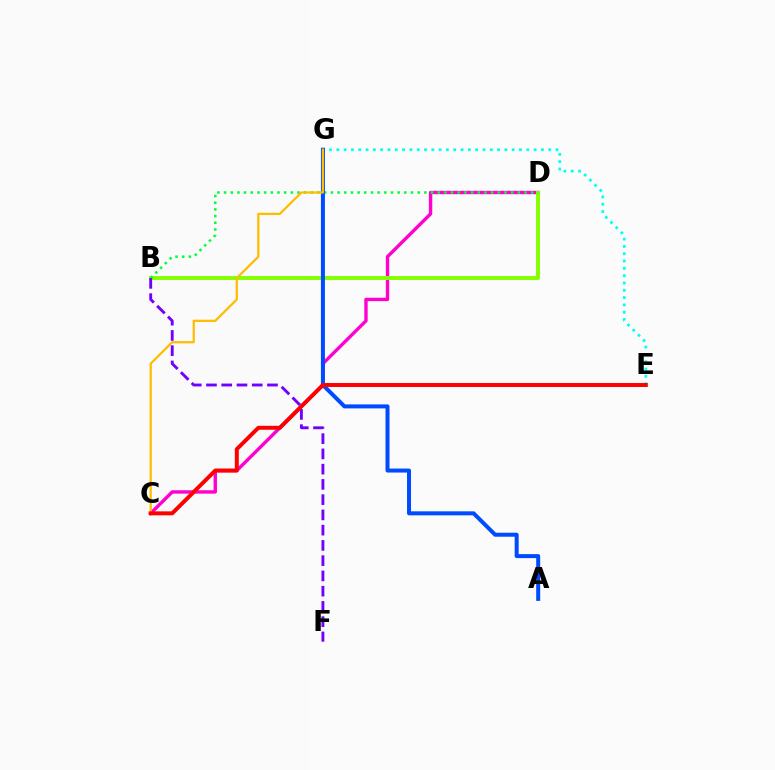{('C', 'D'): [{'color': '#ff00cf', 'line_style': 'solid', 'thickness': 2.44}], ('B', 'D'): [{'color': '#84ff00', 'line_style': 'solid', 'thickness': 2.82}, {'color': '#00ff39', 'line_style': 'dotted', 'thickness': 1.81}], ('E', 'G'): [{'color': '#00fff6', 'line_style': 'dotted', 'thickness': 1.99}], ('A', 'G'): [{'color': '#004bff', 'line_style': 'solid', 'thickness': 2.88}], ('C', 'G'): [{'color': '#ffbd00', 'line_style': 'solid', 'thickness': 1.62}], ('B', 'F'): [{'color': '#7200ff', 'line_style': 'dashed', 'thickness': 2.07}], ('C', 'E'): [{'color': '#ff0000', 'line_style': 'solid', 'thickness': 2.85}]}